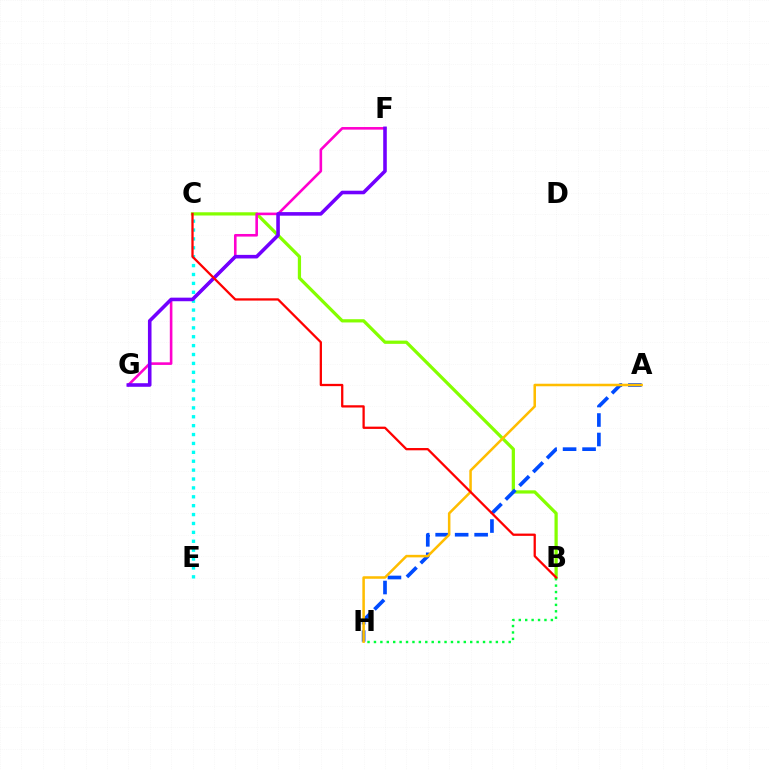{('C', 'E'): [{'color': '#00fff6', 'line_style': 'dotted', 'thickness': 2.42}], ('B', 'C'): [{'color': '#84ff00', 'line_style': 'solid', 'thickness': 2.33}, {'color': '#ff0000', 'line_style': 'solid', 'thickness': 1.64}], ('A', 'H'): [{'color': '#004bff', 'line_style': 'dashed', 'thickness': 2.65}, {'color': '#ffbd00', 'line_style': 'solid', 'thickness': 1.82}], ('F', 'G'): [{'color': '#ff00cf', 'line_style': 'solid', 'thickness': 1.88}, {'color': '#7200ff', 'line_style': 'solid', 'thickness': 2.58}], ('B', 'H'): [{'color': '#00ff39', 'line_style': 'dotted', 'thickness': 1.74}]}